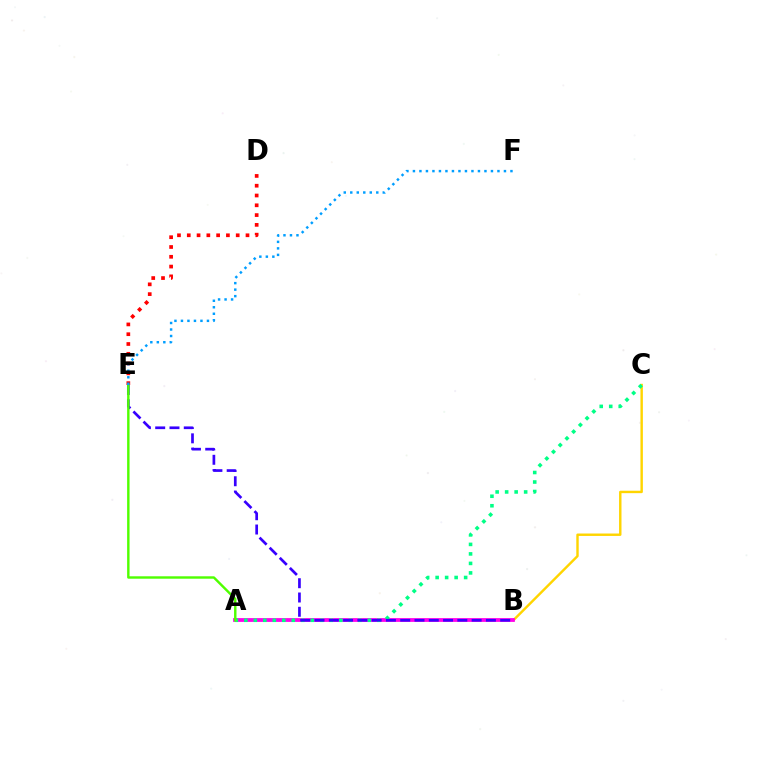{('D', 'E'): [{'color': '#ff0000', 'line_style': 'dotted', 'thickness': 2.66}], ('B', 'C'): [{'color': '#ffd500', 'line_style': 'solid', 'thickness': 1.75}], ('A', 'B'): [{'color': '#ff00ed', 'line_style': 'solid', 'thickness': 2.72}], ('A', 'C'): [{'color': '#00ff86', 'line_style': 'dotted', 'thickness': 2.58}], ('B', 'E'): [{'color': '#3700ff', 'line_style': 'dashed', 'thickness': 1.94}], ('A', 'E'): [{'color': '#4fff00', 'line_style': 'solid', 'thickness': 1.74}], ('E', 'F'): [{'color': '#009eff', 'line_style': 'dotted', 'thickness': 1.77}]}